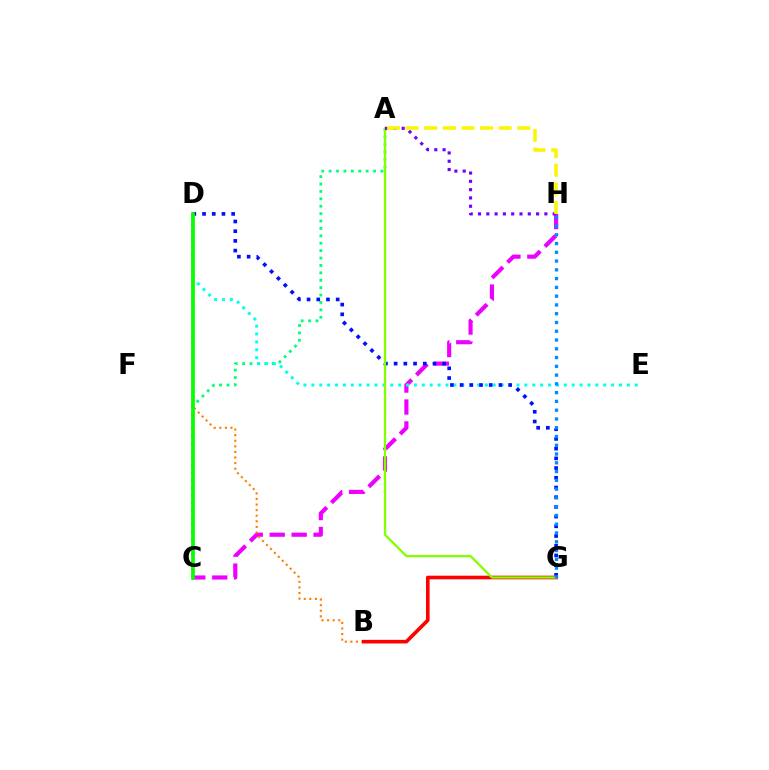{('C', 'H'): [{'color': '#ee00ff', 'line_style': 'dashed', 'thickness': 2.98}], ('A', 'C'): [{'color': '#00ff74', 'line_style': 'dotted', 'thickness': 2.01}], ('B', 'D'): [{'color': '#ff7c00', 'line_style': 'dotted', 'thickness': 1.52}], ('B', 'G'): [{'color': '#ff0000', 'line_style': 'solid', 'thickness': 2.61}], ('D', 'E'): [{'color': '#00fff6', 'line_style': 'dotted', 'thickness': 2.14}], ('C', 'D'): [{'color': '#ff0094', 'line_style': 'solid', 'thickness': 1.59}, {'color': '#08ff00', 'line_style': 'solid', 'thickness': 2.65}], ('D', 'G'): [{'color': '#0010ff', 'line_style': 'dotted', 'thickness': 2.64}], ('A', 'G'): [{'color': '#84ff00', 'line_style': 'solid', 'thickness': 1.66}], ('G', 'H'): [{'color': '#008cff', 'line_style': 'dotted', 'thickness': 2.38}], ('A', 'H'): [{'color': '#7200ff', 'line_style': 'dotted', 'thickness': 2.25}, {'color': '#fcf500', 'line_style': 'dashed', 'thickness': 2.53}]}